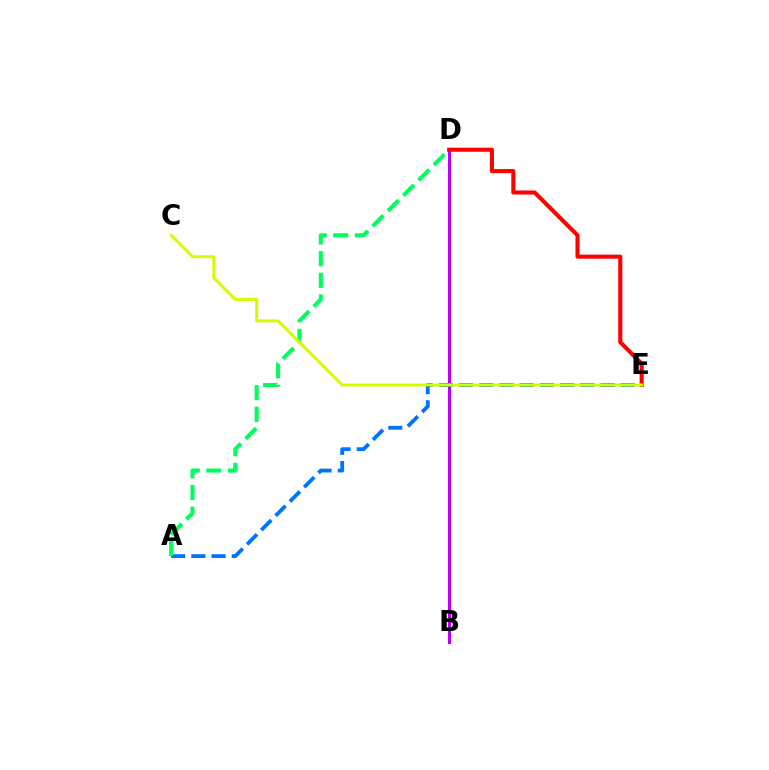{('B', 'D'): [{'color': '#b900ff', 'line_style': 'solid', 'thickness': 2.21}], ('D', 'E'): [{'color': '#ff0000', 'line_style': 'solid', 'thickness': 2.93}], ('A', 'E'): [{'color': '#0074ff', 'line_style': 'dashed', 'thickness': 2.74}], ('A', 'D'): [{'color': '#00ff5c', 'line_style': 'dashed', 'thickness': 2.94}], ('C', 'E'): [{'color': '#d1ff00', 'line_style': 'solid', 'thickness': 2.15}]}